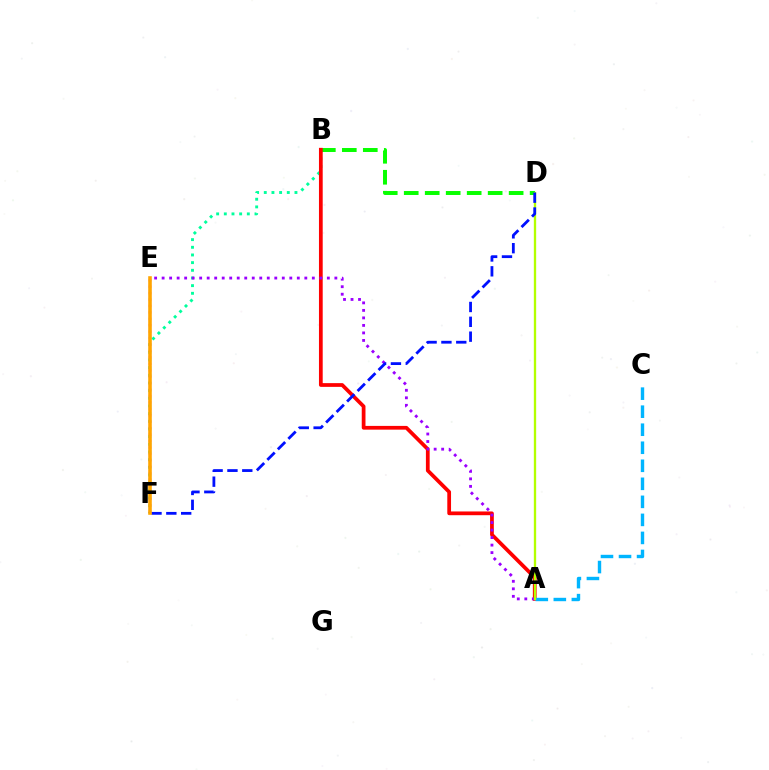{('B', 'F'): [{'color': '#00ff9d', 'line_style': 'dotted', 'thickness': 2.08}], ('B', 'D'): [{'color': '#08ff00', 'line_style': 'dashed', 'thickness': 2.85}], ('A', 'B'): [{'color': '#ff0000', 'line_style': 'solid', 'thickness': 2.69}], ('A', 'C'): [{'color': '#00b5ff', 'line_style': 'dashed', 'thickness': 2.45}], ('E', 'F'): [{'color': '#ff00bd', 'line_style': 'dotted', 'thickness': 1.75}, {'color': '#ffa500', 'line_style': 'solid', 'thickness': 2.58}], ('A', 'E'): [{'color': '#9b00ff', 'line_style': 'dotted', 'thickness': 2.04}], ('A', 'D'): [{'color': '#b3ff00', 'line_style': 'solid', 'thickness': 1.67}], ('D', 'F'): [{'color': '#0010ff', 'line_style': 'dashed', 'thickness': 2.02}]}